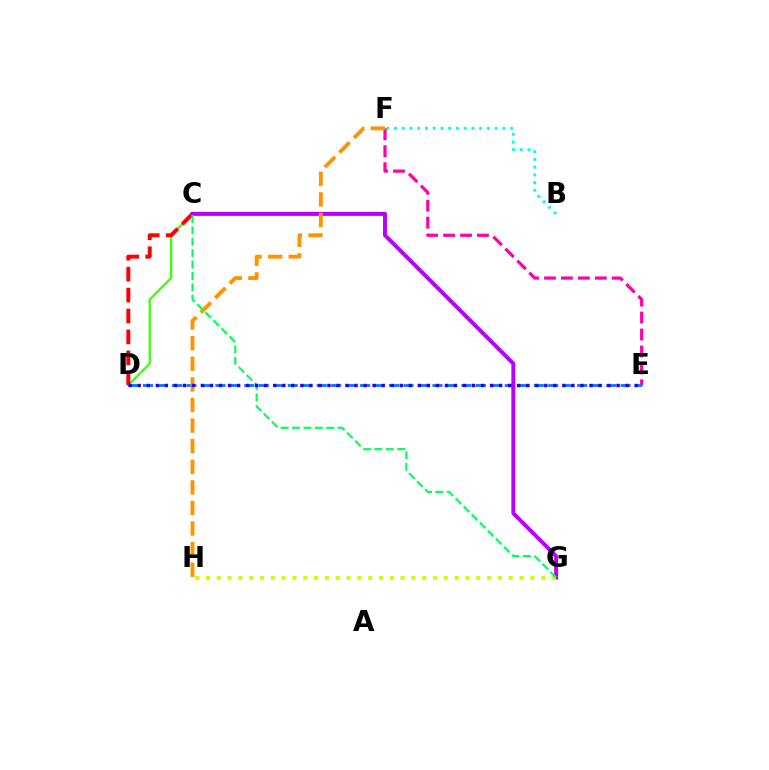{('B', 'F'): [{'color': '#00fff6', 'line_style': 'dotted', 'thickness': 2.1}], ('E', 'F'): [{'color': '#ff00ac', 'line_style': 'dashed', 'thickness': 2.3}], ('C', 'D'): [{'color': '#3dff00', 'line_style': 'solid', 'thickness': 1.6}, {'color': '#ff0000', 'line_style': 'dashed', 'thickness': 2.84}], ('D', 'E'): [{'color': '#0074ff', 'line_style': 'dashed', 'thickness': 1.97}, {'color': '#2500ff', 'line_style': 'dotted', 'thickness': 2.45}], ('C', 'G'): [{'color': '#b900ff', 'line_style': 'solid', 'thickness': 2.87}, {'color': '#00ff5c', 'line_style': 'dashed', 'thickness': 1.55}], ('G', 'H'): [{'color': '#d1ff00', 'line_style': 'dotted', 'thickness': 2.94}], ('F', 'H'): [{'color': '#ff9400', 'line_style': 'dashed', 'thickness': 2.8}]}